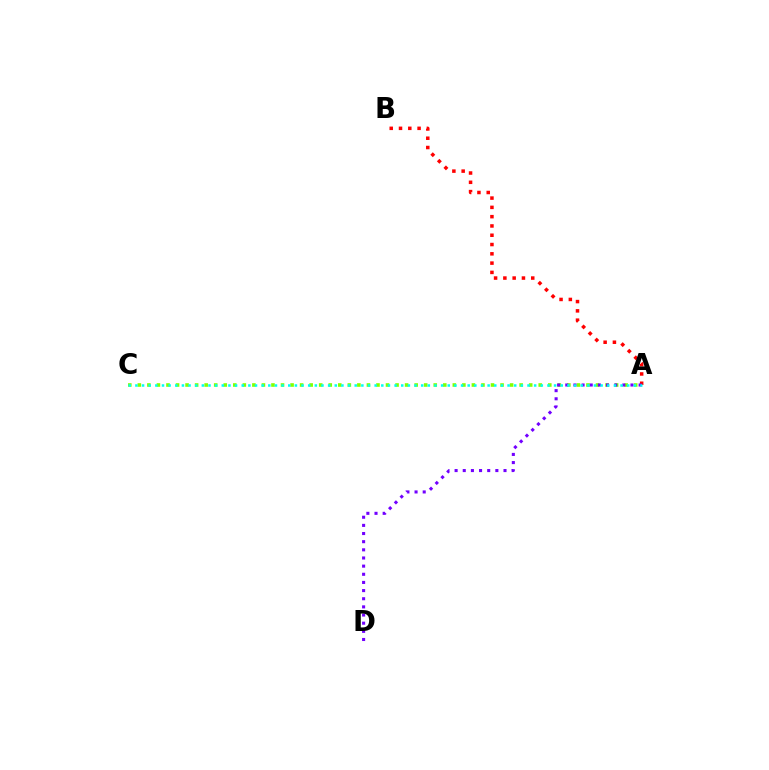{('A', 'C'): [{'color': '#84ff00', 'line_style': 'dotted', 'thickness': 2.59}, {'color': '#00fff6', 'line_style': 'dotted', 'thickness': 1.81}], ('A', 'B'): [{'color': '#ff0000', 'line_style': 'dotted', 'thickness': 2.52}], ('A', 'D'): [{'color': '#7200ff', 'line_style': 'dotted', 'thickness': 2.21}]}